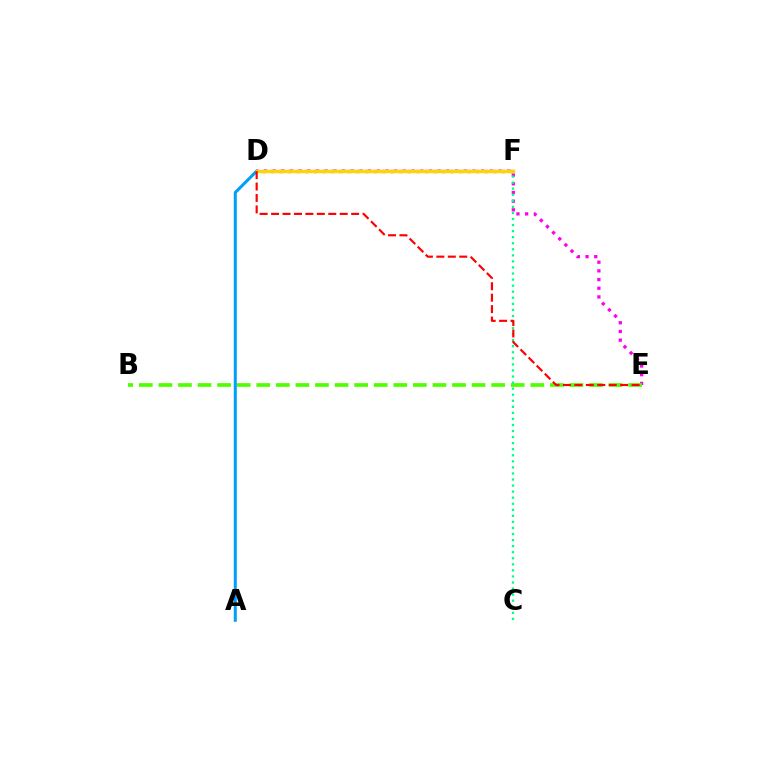{('D', 'E'): [{'color': '#ff00ed', 'line_style': 'dotted', 'thickness': 2.36}, {'color': '#ff0000', 'line_style': 'dashed', 'thickness': 1.55}], ('B', 'E'): [{'color': '#4fff00', 'line_style': 'dashed', 'thickness': 2.66}], ('C', 'F'): [{'color': '#00ff86', 'line_style': 'dotted', 'thickness': 1.65}], ('A', 'D'): [{'color': '#009eff', 'line_style': 'solid', 'thickness': 2.18}], ('D', 'F'): [{'color': '#3700ff', 'line_style': 'dotted', 'thickness': 2.32}, {'color': '#ffd500', 'line_style': 'solid', 'thickness': 2.46}]}